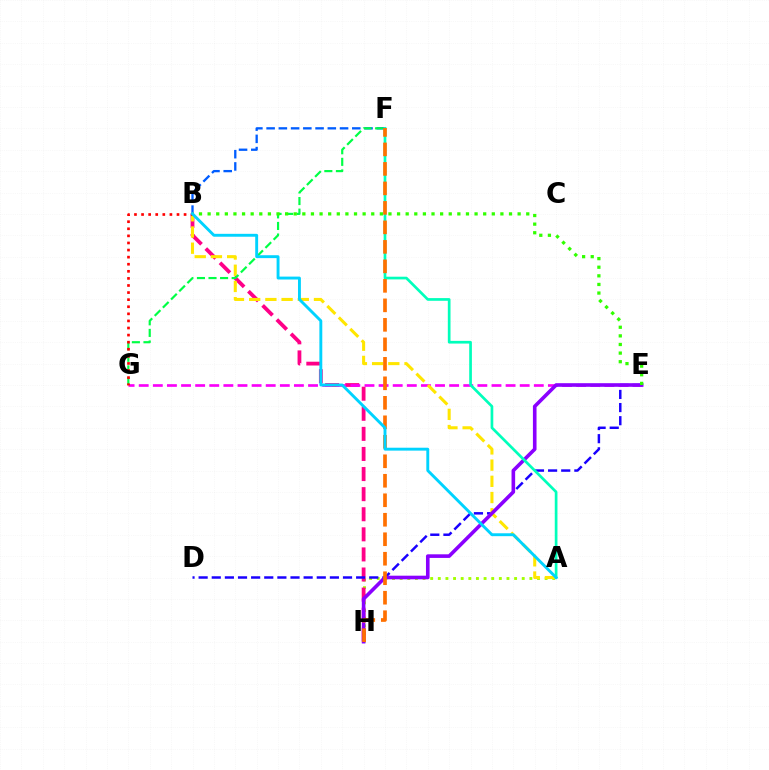{('B', 'F'): [{'color': '#005dff', 'line_style': 'dashed', 'thickness': 1.66}], ('A', 'H'): [{'color': '#a2ff00', 'line_style': 'dotted', 'thickness': 2.07}], ('B', 'H'): [{'color': '#ff0088', 'line_style': 'dashed', 'thickness': 2.73}], ('D', 'E'): [{'color': '#1900ff', 'line_style': 'dashed', 'thickness': 1.78}], ('E', 'G'): [{'color': '#fa00f9', 'line_style': 'dashed', 'thickness': 1.92}], ('A', 'B'): [{'color': '#ffe600', 'line_style': 'dashed', 'thickness': 2.2}, {'color': '#00d3ff', 'line_style': 'solid', 'thickness': 2.09}], ('E', 'H'): [{'color': '#8a00ff', 'line_style': 'solid', 'thickness': 2.6}], ('F', 'G'): [{'color': '#00ff45', 'line_style': 'dashed', 'thickness': 1.57}], ('B', 'G'): [{'color': '#ff0000', 'line_style': 'dotted', 'thickness': 1.93}], ('B', 'E'): [{'color': '#31ff00', 'line_style': 'dotted', 'thickness': 2.34}], ('A', 'F'): [{'color': '#00ffbb', 'line_style': 'solid', 'thickness': 1.94}], ('F', 'H'): [{'color': '#ff7000', 'line_style': 'dashed', 'thickness': 2.65}]}